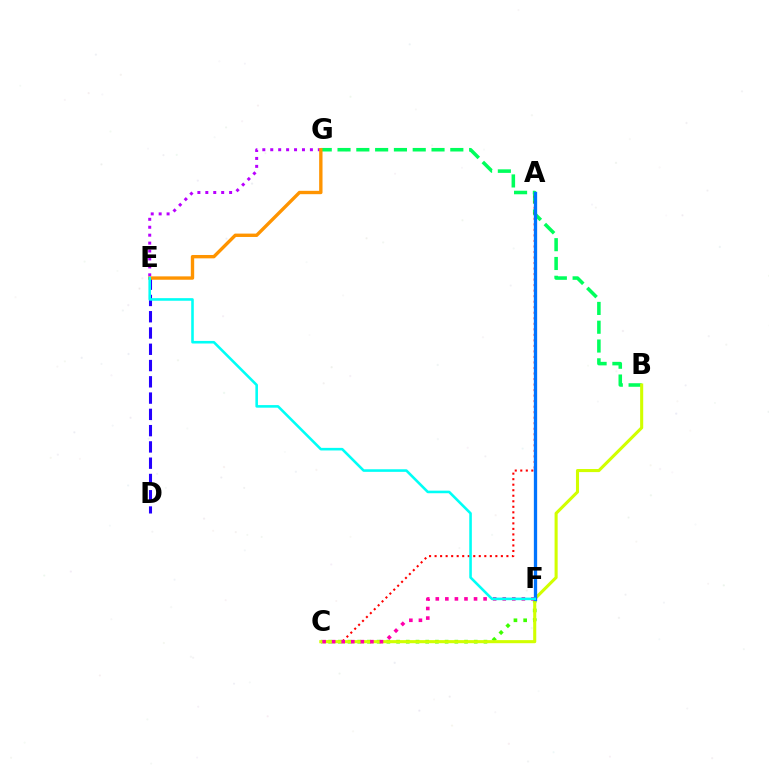{('B', 'G'): [{'color': '#00ff5c', 'line_style': 'dashed', 'thickness': 2.55}], ('A', 'C'): [{'color': '#ff0000', 'line_style': 'dotted', 'thickness': 1.5}], ('C', 'F'): [{'color': '#3dff00', 'line_style': 'dotted', 'thickness': 2.64}, {'color': '#ff00ac', 'line_style': 'dotted', 'thickness': 2.6}], ('D', 'E'): [{'color': '#2500ff', 'line_style': 'dashed', 'thickness': 2.21}], ('E', 'G'): [{'color': '#b900ff', 'line_style': 'dotted', 'thickness': 2.15}, {'color': '#ff9400', 'line_style': 'solid', 'thickness': 2.42}], ('B', 'C'): [{'color': '#d1ff00', 'line_style': 'solid', 'thickness': 2.22}], ('A', 'F'): [{'color': '#0074ff', 'line_style': 'solid', 'thickness': 2.37}], ('E', 'F'): [{'color': '#00fff6', 'line_style': 'solid', 'thickness': 1.86}]}